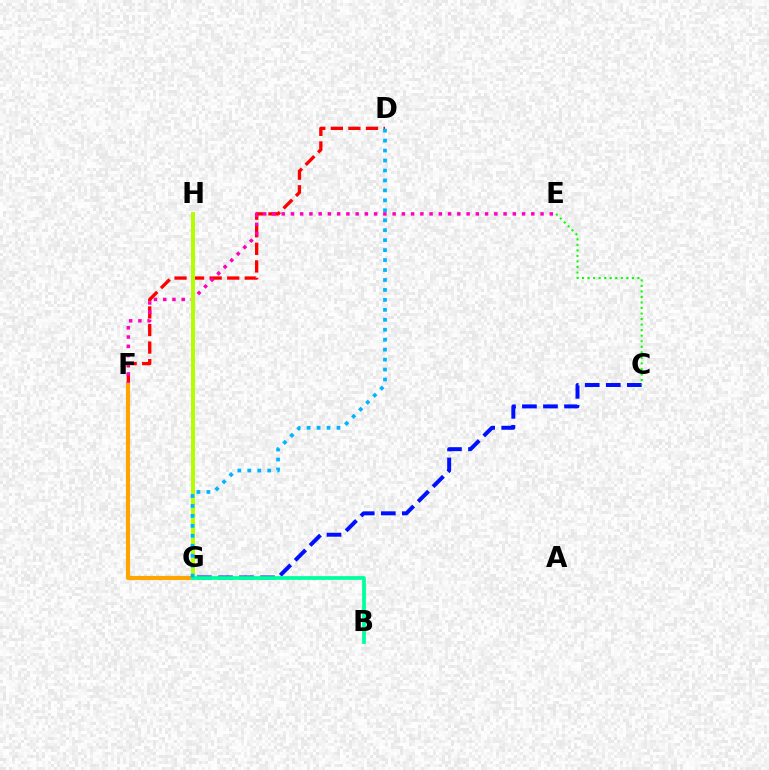{('G', 'H'): [{'color': '#9b00ff', 'line_style': 'solid', 'thickness': 2.06}, {'color': '#b3ff00', 'line_style': 'solid', 'thickness': 2.87}], ('D', 'F'): [{'color': '#ff0000', 'line_style': 'dashed', 'thickness': 2.39}], ('C', 'G'): [{'color': '#0010ff', 'line_style': 'dashed', 'thickness': 2.86}], ('E', 'F'): [{'color': '#ff00bd', 'line_style': 'dotted', 'thickness': 2.51}], ('F', 'G'): [{'color': '#ffa500', 'line_style': 'solid', 'thickness': 2.99}], ('B', 'G'): [{'color': '#00ff9d', 'line_style': 'solid', 'thickness': 2.7}], ('C', 'E'): [{'color': '#08ff00', 'line_style': 'dotted', 'thickness': 1.5}], ('D', 'G'): [{'color': '#00b5ff', 'line_style': 'dotted', 'thickness': 2.7}]}